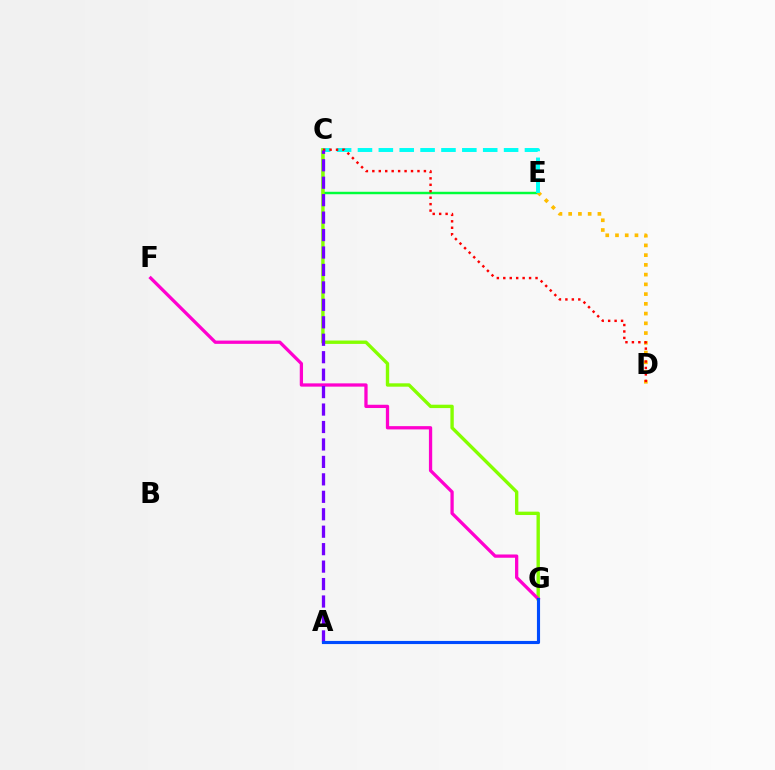{('C', 'E'): [{'color': '#00ff39', 'line_style': 'solid', 'thickness': 1.77}, {'color': '#00fff6', 'line_style': 'dashed', 'thickness': 2.84}], ('C', 'G'): [{'color': '#84ff00', 'line_style': 'solid', 'thickness': 2.43}], ('D', 'E'): [{'color': '#ffbd00', 'line_style': 'dotted', 'thickness': 2.65}], ('F', 'G'): [{'color': '#ff00cf', 'line_style': 'solid', 'thickness': 2.36}], ('C', 'D'): [{'color': '#ff0000', 'line_style': 'dotted', 'thickness': 1.75}], ('A', 'C'): [{'color': '#7200ff', 'line_style': 'dashed', 'thickness': 2.37}], ('A', 'G'): [{'color': '#004bff', 'line_style': 'solid', 'thickness': 2.25}]}